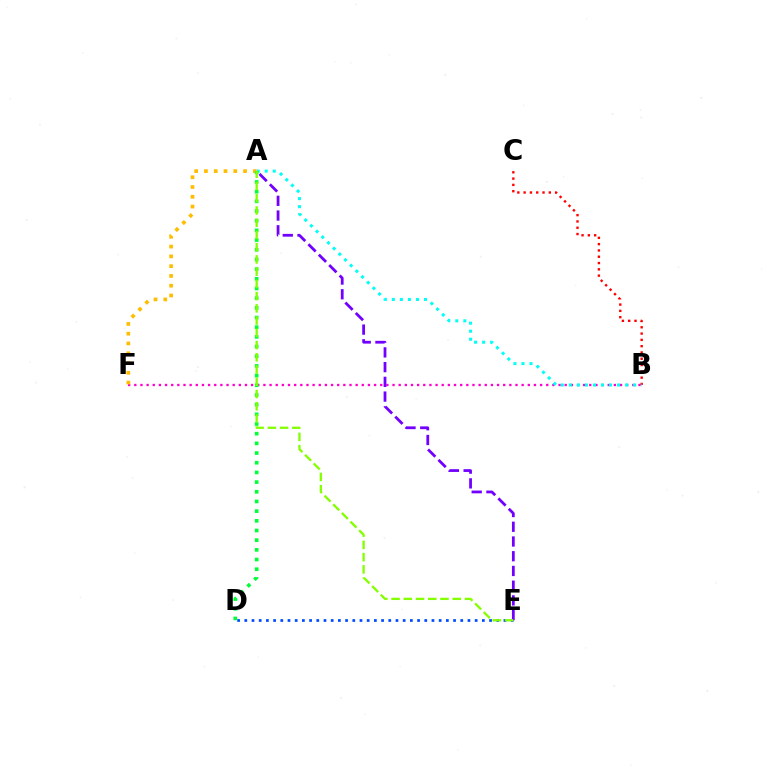{('B', 'C'): [{'color': '#ff0000', 'line_style': 'dotted', 'thickness': 1.71}], ('B', 'F'): [{'color': '#ff00cf', 'line_style': 'dotted', 'thickness': 1.67}], ('A', 'B'): [{'color': '#00fff6', 'line_style': 'dotted', 'thickness': 2.18}], ('A', 'F'): [{'color': '#ffbd00', 'line_style': 'dotted', 'thickness': 2.66}], ('D', 'E'): [{'color': '#004bff', 'line_style': 'dotted', 'thickness': 1.96}], ('A', 'D'): [{'color': '#00ff39', 'line_style': 'dotted', 'thickness': 2.63}], ('A', 'E'): [{'color': '#7200ff', 'line_style': 'dashed', 'thickness': 2.0}, {'color': '#84ff00', 'line_style': 'dashed', 'thickness': 1.66}]}